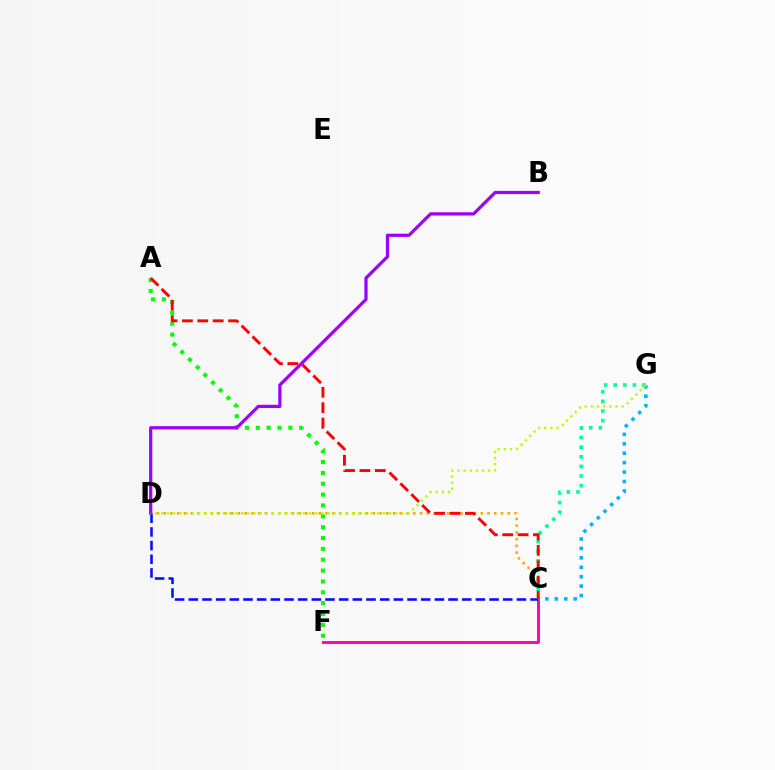{('C', 'F'): [{'color': '#ff00bd', 'line_style': 'solid', 'thickness': 2.09}], ('C', 'D'): [{'color': '#0010ff', 'line_style': 'dashed', 'thickness': 1.86}, {'color': '#ffa500', 'line_style': 'dotted', 'thickness': 1.83}], ('C', 'G'): [{'color': '#00b5ff', 'line_style': 'dotted', 'thickness': 2.56}, {'color': '#00ff9d', 'line_style': 'dotted', 'thickness': 2.61}], ('A', 'F'): [{'color': '#08ff00', 'line_style': 'dotted', 'thickness': 2.95}], ('B', 'D'): [{'color': '#9b00ff', 'line_style': 'solid', 'thickness': 2.32}], ('D', 'G'): [{'color': '#b3ff00', 'line_style': 'dotted', 'thickness': 1.67}], ('A', 'C'): [{'color': '#ff0000', 'line_style': 'dashed', 'thickness': 2.09}]}